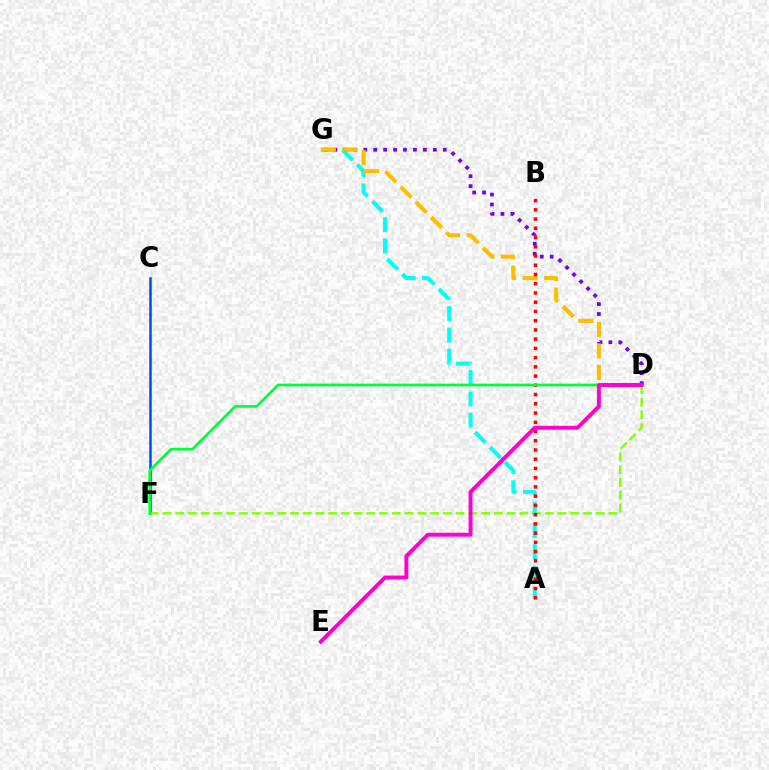{('C', 'F'): [{'color': '#004bff', 'line_style': 'solid', 'thickness': 1.81}], ('D', 'F'): [{'color': '#84ff00', 'line_style': 'dashed', 'thickness': 1.73}, {'color': '#00ff39', 'line_style': 'solid', 'thickness': 1.95}], ('A', 'G'): [{'color': '#00fff6', 'line_style': 'dashed', 'thickness': 2.9}], ('D', 'G'): [{'color': '#7200ff', 'line_style': 'dotted', 'thickness': 2.7}, {'color': '#ffbd00', 'line_style': 'dashed', 'thickness': 2.92}], ('A', 'B'): [{'color': '#ff0000', 'line_style': 'dotted', 'thickness': 2.51}], ('D', 'E'): [{'color': '#ff00cf', 'line_style': 'solid', 'thickness': 2.82}]}